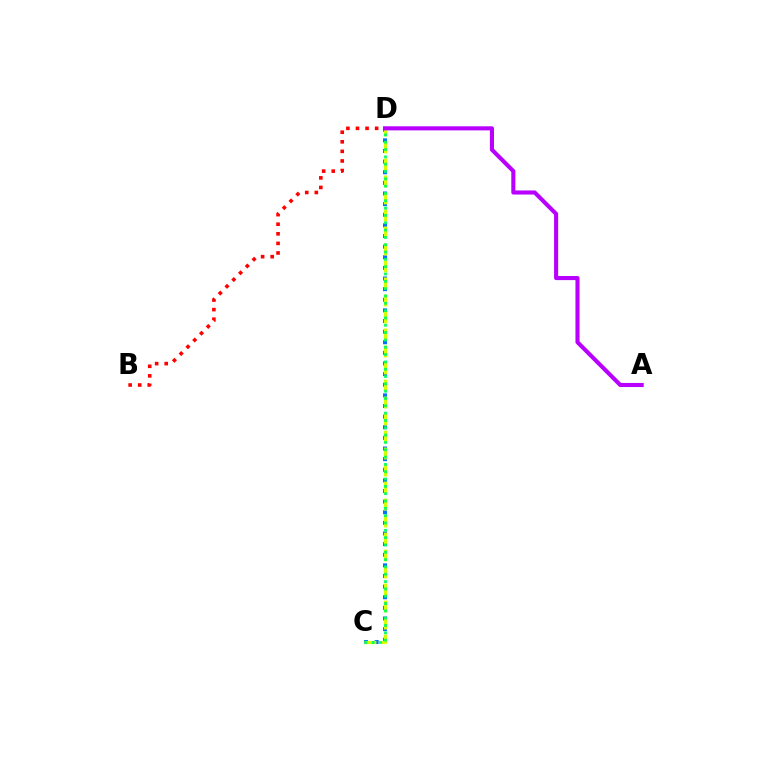{('C', 'D'): [{'color': '#0074ff', 'line_style': 'dotted', 'thickness': 2.89}, {'color': '#d1ff00', 'line_style': 'dashed', 'thickness': 2.31}, {'color': '#00ff5c', 'line_style': 'dotted', 'thickness': 1.99}], ('B', 'D'): [{'color': '#ff0000', 'line_style': 'dotted', 'thickness': 2.6}], ('A', 'D'): [{'color': '#b900ff', 'line_style': 'solid', 'thickness': 2.95}]}